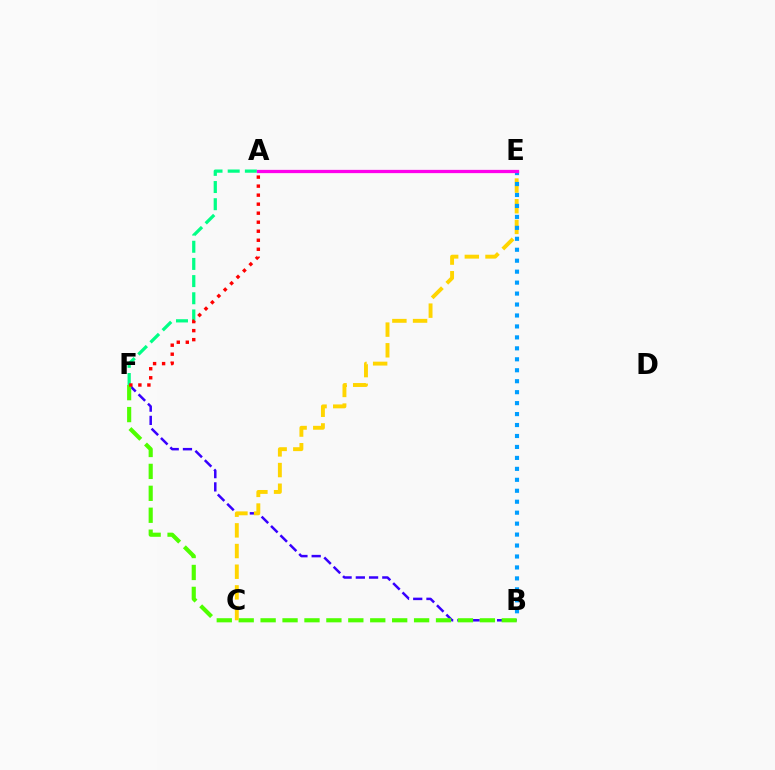{('A', 'F'): [{'color': '#00ff86', 'line_style': 'dashed', 'thickness': 2.33}, {'color': '#ff0000', 'line_style': 'dotted', 'thickness': 2.45}], ('B', 'F'): [{'color': '#3700ff', 'line_style': 'dashed', 'thickness': 1.8}, {'color': '#4fff00', 'line_style': 'dashed', 'thickness': 2.98}], ('C', 'E'): [{'color': '#ffd500', 'line_style': 'dashed', 'thickness': 2.81}], ('B', 'E'): [{'color': '#009eff', 'line_style': 'dotted', 'thickness': 2.98}], ('A', 'E'): [{'color': '#ff00ed', 'line_style': 'solid', 'thickness': 2.35}]}